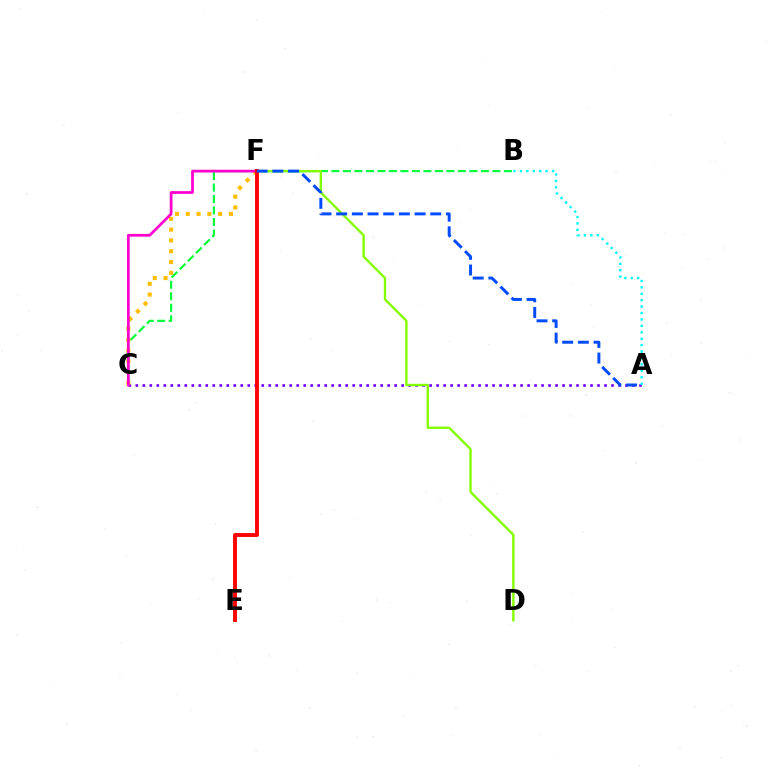{('A', 'C'): [{'color': '#7200ff', 'line_style': 'dotted', 'thickness': 1.9}], ('B', 'C'): [{'color': '#00ff39', 'line_style': 'dashed', 'thickness': 1.56}], ('C', 'F'): [{'color': '#ffbd00', 'line_style': 'dotted', 'thickness': 2.93}, {'color': '#ff00cf', 'line_style': 'solid', 'thickness': 1.97}], ('D', 'F'): [{'color': '#84ff00', 'line_style': 'solid', 'thickness': 1.71}], ('E', 'F'): [{'color': '#ff0000', 'line_style': 'solid', 'thickness': 2.79}], ('A', 'F'): [{'color': '#004bff', 'line_style': 'dashed', 'thickness': 2.13}], ('A', 'B'): [{'color': '#00fff6', 'line_style': 'dotted', 'thickness': 1.74}]}